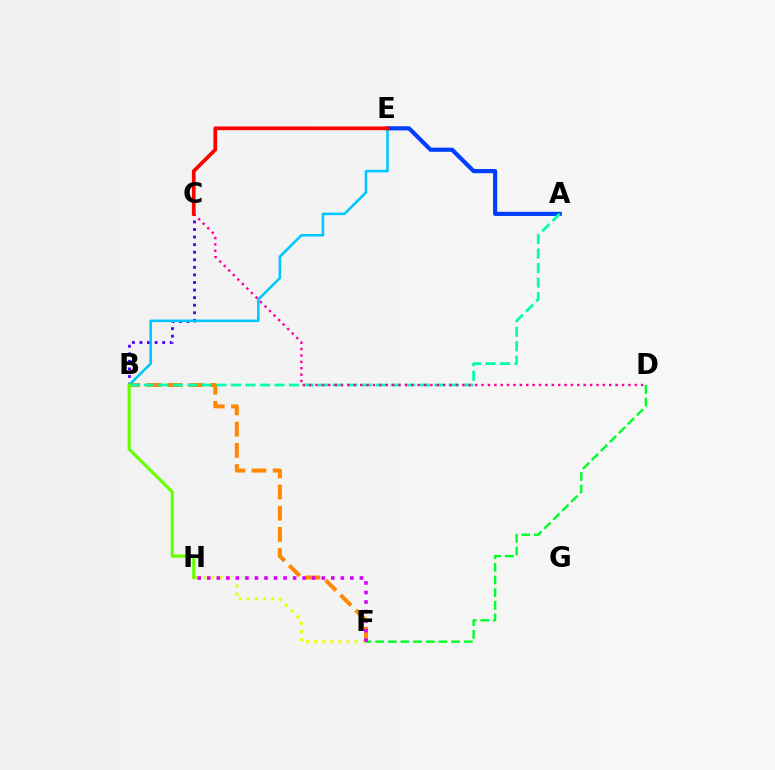{('A', 'E'): [{'color': '#003fff', 'line_style': 'solid', 'thickness': 3.0}], ('D', 'F'): [{'color': '#00ff27', 'line_style': 'dashed', 'thickness': 1.72}], ('F', 'H'): [{'color': '#eeff00', 'line_style': 'dotted', 'thickness': 2.21}, {'color': '#d600ff', 'line_style': 'dotted', 'thickness': 2.59}], ('B', 'F'): [{'color': '#ff8800', 'line_style': 'dashed', 'thickness': 2.88}], ('A', 'B'): [{'color': '#00ffaf', 'line_style': 'dashed', 'thickness': 1.97}], ('C', 'D'): [{'color': '#ff00a0', 'line_style': 'dotted', 'thickness': 1.73}], ('B', 'C'): [{'color': '#4f00ff', 'line_style': 'dotted', 'thickness': 2.06}], ('B', 'E'): [{'color': '#00c7ff', 'line_style': 'solid', 'thickness': 1.85}], ('B', 'H'): [{'color': '#66ff00', 'line_style': 'solid', 'thickness': 2.26}], ('C', 'E'): [{'color': '#ff0000', 'line_style': 'solid', 'thickness': 2.67}]}